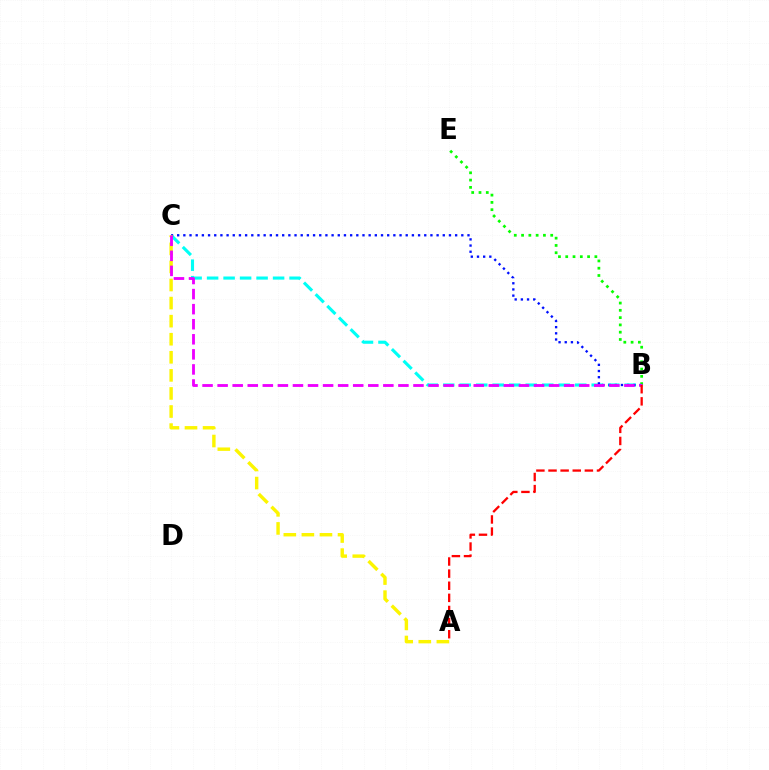{('B', 'C'): [{'color': '#00fff6', 'line_style': 'dashed', 'thickness': 2.24}, {'color': '#0010ff', 'line_style': 'dotted', 'thickness': 1.68}, {'color': '#ee00ff', 'line_style': 'dashed', 'thickness': 2.05}], ('B', 'E'): [{'color': '#08ff00', 'line_style': 'dotted', 'thickness': 1.98}], ('A', 'C'): [{'color': '#fcf500', 'line_style': 'dashed', 'thickness': 2.45}], ('A', 'B'): [{'color': '#ff0000', 'line_style': 'dashed', 'thickness': 1.65}]}